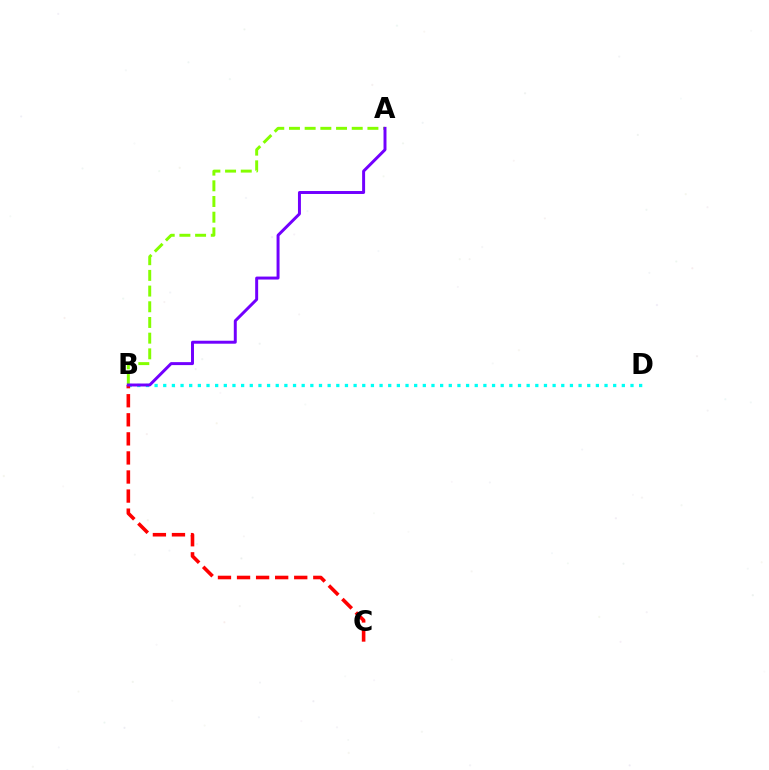{('B', 'D'): [{'color': '#00fff6', 'line_style': 'dotted', 'thickness': 2.35}], ('A', 'B'): [{'color': '#84ff00', 'line_style': 'dashed', 'thickness': 2.13}, {'color': '#7200ff', 'line_style': 'solid', 'thickness': 2.13}], ('B', 'C'): [{'color': '#ff0000', 'line_style': 'dashed', 'thickness': 2.59}]}